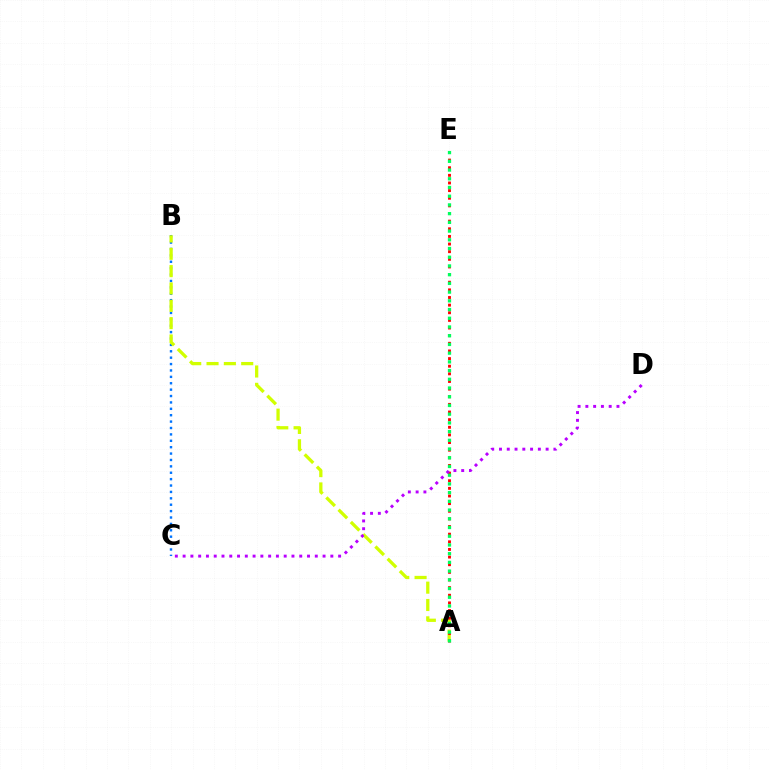{('B', 'C'): [{'color': '#0074ff', 'line_style': 'dotted', 'thickness': 1.74}], ('A', 'B'): [{'color': '#d1ff00', 'line_style': 'dashed', 'thickness': 2.36}], ('A', 'E'): [{'color': '#ff0000', 'line_style': 'dotted', 'thickness': 2.07}, {'color': '#00ff5c', 'line_style': 'dotted', 'thickness': 2.37}], ('C', 'D'): [{'color': '#b900ff', 'line_style': 'dotted', 'thickness': 2.11}]}